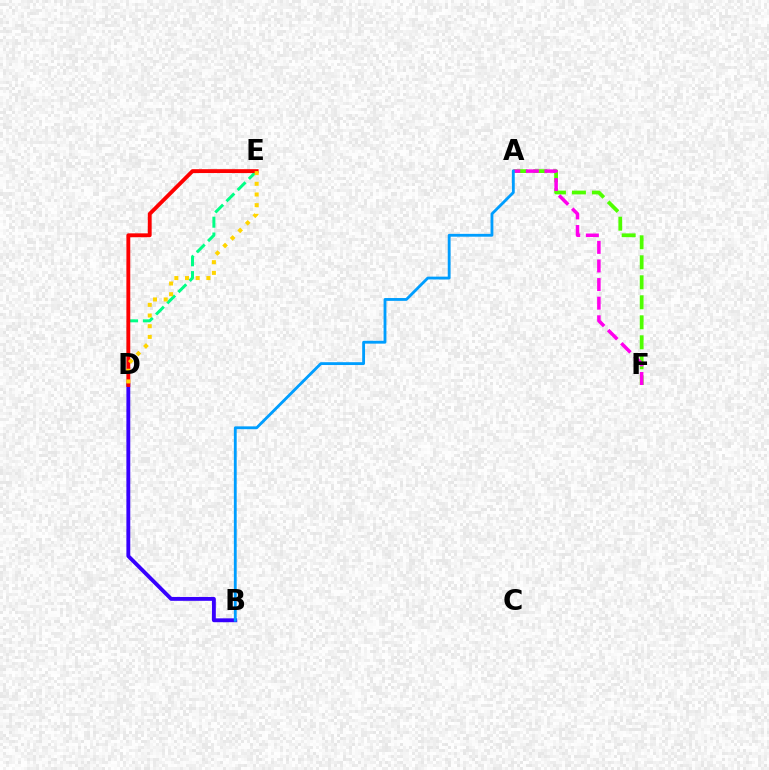{('A', 'F'): [{'color': '#4fff00', 'line_style': 'dashed', 'thickness': 2.72}, {'color': '#ff00ed', 'line_style': 'dashed', 'thickness': 2.53}], ('B', 'D'): [{'color': '#3700ff', 'line_style': 'solid', 'thickness': 2.78}], ('D', 'E'): [{'color': '#00ff86', 'line_style': 'dashed', 'thickness': 2.15}, {'color': '#ff0000', 'line_style': 'solid', 'thickness': 2.78}, {'color': '#ffd500', 'line_style': 'dotted', 'thickness': 2.9}], ('A', 'B'): [{'color': '#009eff', 'line_style': 'solid', 'thickness': 2.04}]}